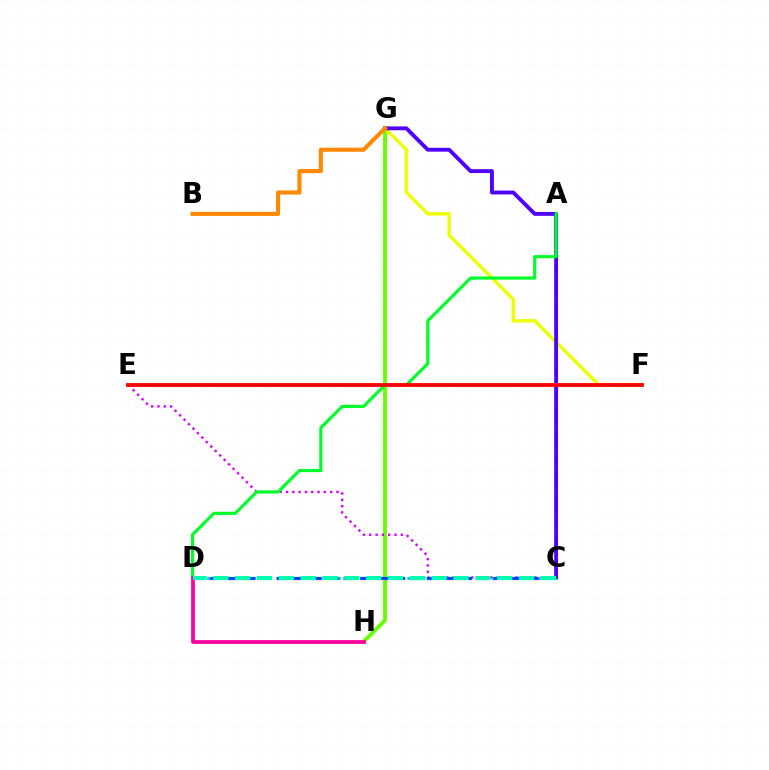{('G', 'H'): [{'color': '#66ff00', 'line_style': 'solid', 'thickness': 2.79}], ('C', 'E'): [{'color': '#d600ff', 'line_style': 'dotted', 'thickness': 1.71}], ('F', 'G'): [{'color': '#eeff00', 'line_style': 'solid', 'thickness': 2.43}], ('C', 'G'): [{'color': '#4f00ff', 'line_style': 'solid', 'thickness': 2.79}], ('C', 'D'): [{'color': '#00c7ff', 'line_style': 'dotted', 'thickness': 2.09}, {'color': '#003fff', 'line_style': 'dashed', 'thickness': 2.26}, {'color': '#00ffaf', 'line_style': 'dashed', 'thickness': 2.97}], ('A', 'D'): [{'color': '#00ff27', 'line_style': 'solid', 'thickness': 2.26}], ('E', 'F'): [{'color': '#ff0000', 'line_style': 'solid', 'thickness': 2.74}], ('D', 'H'): [{'color': '#ff00a0', 'line_style': 'solid', 'thickness': 2.7}], ('B', 'G'): [{'color': '#ff8800', 'line_style': 'solid', 'thickness': 2.93}]}